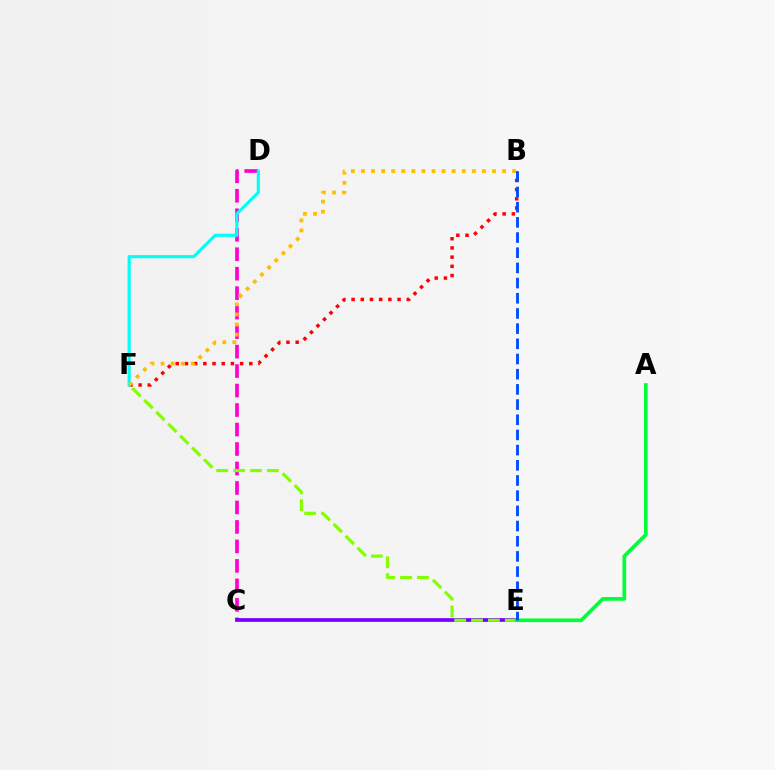{('B', 'F'): [{'color': '#ff0000', 'line_style': 'dotted', 'thickness': 2.5}, {'color': '#ffbd00', 'line_style': 'dotted', 'thickness': 2.74}], ('C', 'D'): [{'color': '#ff00cf', 'line_style': 'dashed', 'thickness': 2.65}], ('D', 'F'): [{'color': '#00fff6', 'line_style': 'solid', 'thickness': 2.25}], ('C', 'E'): [{'color': '#7200ff', 'line_style': 'solid', 'thickness': 2.65}], ('E', 'F'): [{'color': '#84ff00', 'line_style': 'dashed', 'thickness': 2.29}], ('A', 'E'): [{'color': '#00ff39', 'line_style': 'solid', 'thickness': 2.65}], ('B', 'E'): [{'color': '#004bff', 'line_style': 'dashed', 'thickness': 2.06}]}